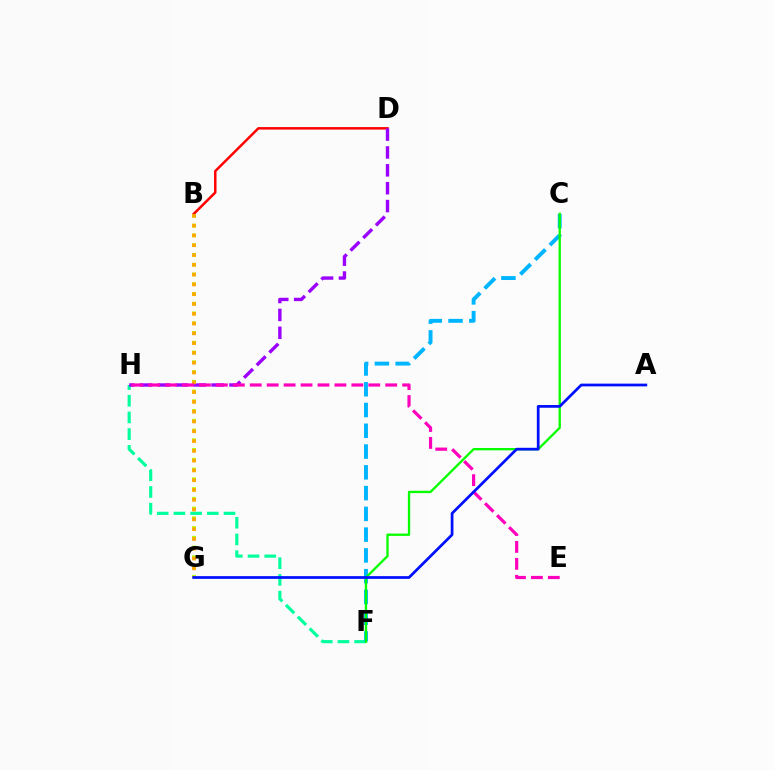{('F', 'H'): [{'color': '#00ff9d', 'line_style': 'dashed', 'thickness': 2.27}], ('B', 'D'): [{'color': '#ff0000', 'line_style': 'solid', 'thickness': 1.79}], ('C', 'F'): [{'color': '#00b5ff', 'line_style': 'dashed', 'thickness': 2.82}, {'color': '#08ff00', 'line_style': 'solid', 'thickness': 1.68}], ('B', 'G'): [{'color': '#b3ff00', 'line_style': 'dotted', 'thickness': 2.65}, {'color': '#ffa500', 'line_style': 'dotted', 'thickness': 2.66}], ('D', 'H'): [{'color': '#9b00ff', 'line_style': 'dashed', 'thickness': 2.43}], ('E', 'H'): [{'color': '#ff00bd', 'line_style': 'dashed', 'thickness': 2.3}], ('A', 'G'): [{'color': '#0010ff', 'line_style': 'solid', 'thickness': 1.97}]}